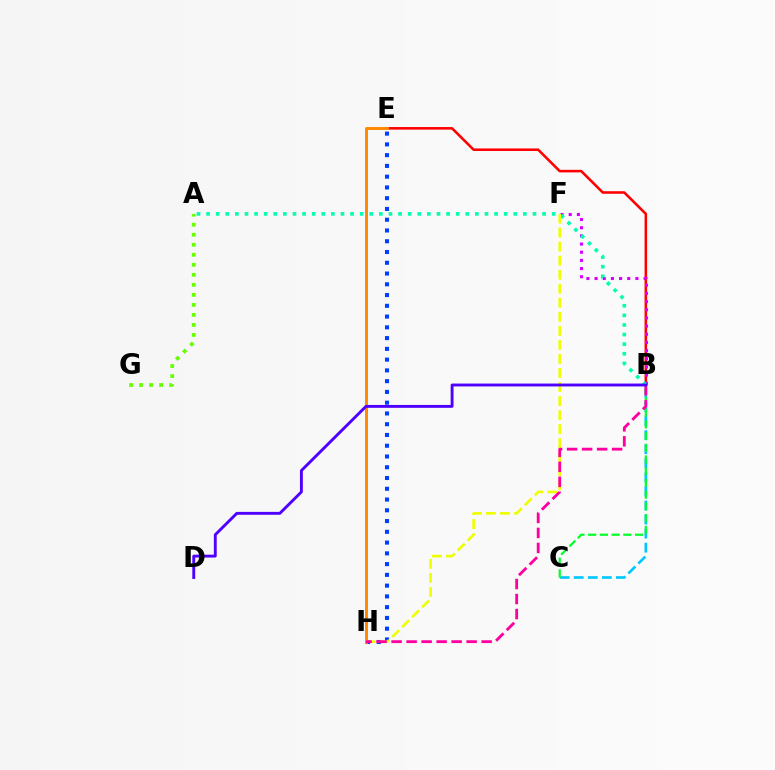{('E', 'H'): [{'color': '#003fff', 'line_style': 'dotted', 'thickness': 2.92}, {'color': '#ff8800', 'line_style': 'solid', 'thickness': 2.1}], ('B', 'C'): [{'color': '#00c7ff', 'line_style': 'dashed', 'thickness': 1.91}, {'color': '#00ff27', 'line_style': 'dashed', 'thickness': 1.59}], ('B', 'E'): [{'color': '#ff0000', 'line_style': 'solid', 'thickness': 1.85}], ('B', 'F'): [{'color': '#d600ff', 'line_style': 'dotted', 'thickness': 2.22}], ('A', 'B'): [{'color': '#00ffaf', 'line_style': 'dotted', 'thickness': 2.61}], ('F', 'H'): [{'color': '#eeff00', 'line_style': 'dashed', 'thickness': 1.91}], ('A', 'G'): [{'color': '#66ff00', 'line_style': 'dotted', 'thickness': 2.72}], ('B', 'H'): [{'color': '#ff00a0', 'line_style': 'dashed', 'thickness': 2.04}], ('B', 'D'): [{'color': '#4f00ff', 'line_style': 'solid', 'thickness': 2.08}]}